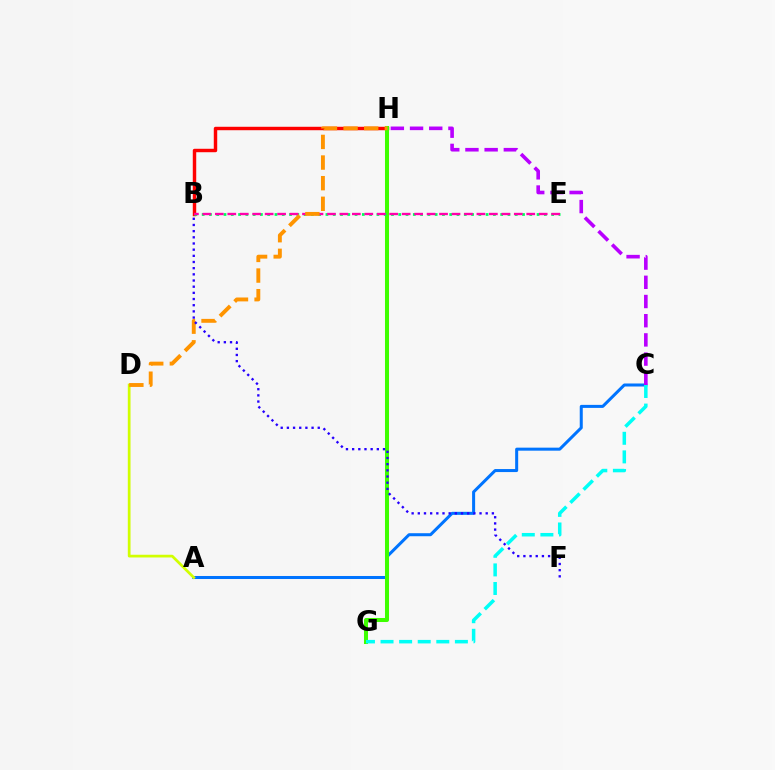{('A', 'C'): [{'color': '#0074ff', 'line_style': 'solid', 'thickness': 2.17}], ('B', 'H'): [{'color': '#ff0000', 'line_style': 'solid', 'thickness': 2.48}], ('G', 'H'): [{'color': '#3dff00', 'line_style': 'solid', 'thickness': 2.9}], ('A', 'D'): [{'color': '#d1ff00', 'line_style': 'solid', 'thickness': 1.96}], ('B', 'E'): [{'color': '#00ff5c', 'line_style': 'dotted', 'thickness': 1.98}, {'color': '#ff00ac', 'line_style': 'dashed', 'thickness': 1.69}], ('C', 'G'): [{'color': '#00fff6', 'line_style': 'dashed', 'thickness': 2.53}], ('C', 'H'): [{'color': '#b900ff', 'line_style': 'dashed', 'thickness': 2.61}], ('D', 'H'): [{'color': '#ff9400', 'line_style': 'dashed', 'thickness': 2.8}], ('B', 'F'): [{'color': '#2500ff', 'line_style': 'dotted', 'thickness': 1.68}]}